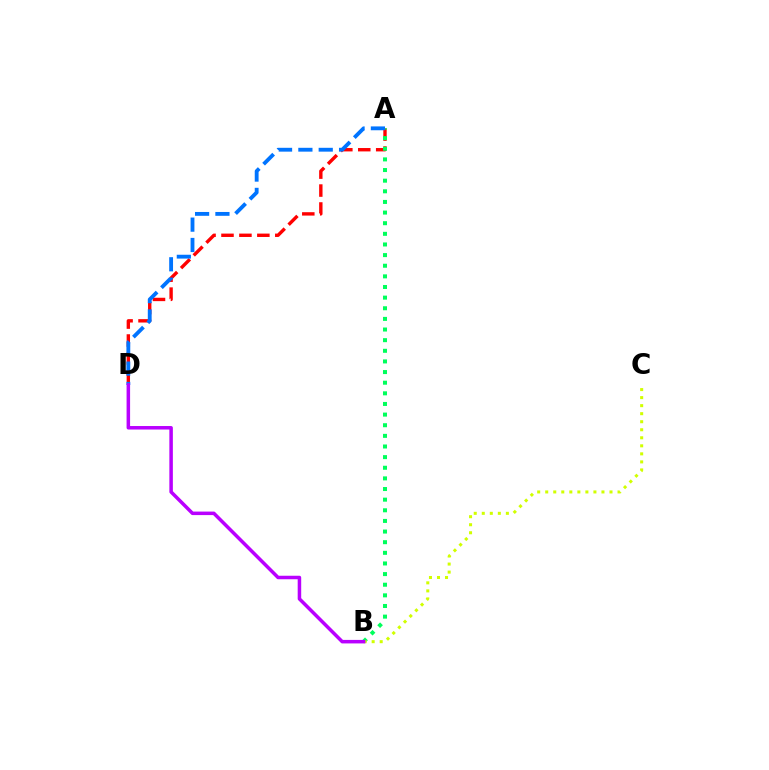{('A', 'D'): [{'color': '#ff0000', 'line_style': 'dashed', 'thickness': 2.44}, {'color': '#0074ff', 'line_style': 'dashed', 'thickness': 2.76}], ('A', 'B'): [{'color': '#00ff5c', 'line_style': 'dotted', 'thickness': 2.89}], ('B', 'C'): [{'color': '#d1ff00', 'line_style': 'dotted', 'thickness': 2.18}], ('B', 'D'): [{'color': '#b900ff', 'line_style': 'solid', 'thickness': 2.53}]}